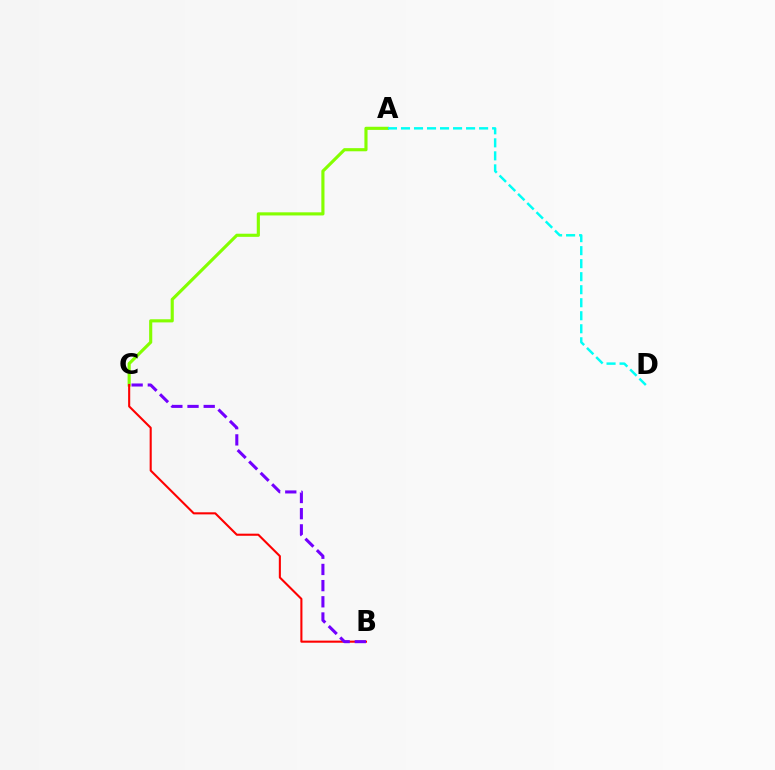{('A', 'C'): [{'color': '#84ff00', 'line_style': 'solid', 'thickness': 2.26}], ('B', 'C'): [{'color': '#ff0000', 'line_style': 'solid', 'thickness': 1.51}, {'color': '#7200ff', 'line_style': 'dashed', 'thickness': 2.2}], ('A', 'D'): [{'color': '#00fff6', 'line_style': 'dashed', 'thickness': 1.77}]}